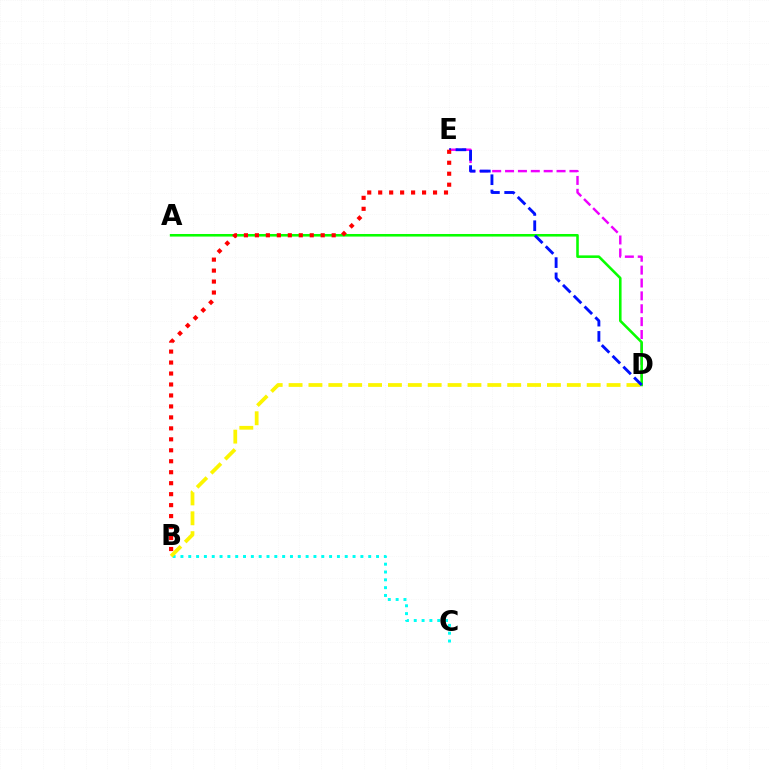{('D', 'E'): [{'color': '#ee00ff', 'line_style': 'dashed', 'thickness': 1.75}, {'color': '#0010ff', 'line_style': 'dashed', 'thickness': 2.07}], ('B', 'C'): [{'color': '#00fff6', 'line_style': 'dotted', 'thickness': 2.13}], ('A', 'D'): [{'color': '#08ff00', 'line_style': 'solid', 'thickness': 1.86}], ('B', 'D'): [{'color': '#fcf500', 'line_style': 'dashed', 'thickness': 2.7}], ('B', 'E'): [{'color': '#ff0000', 'line_style': 'dotted', 'thickness': 2.98}]}